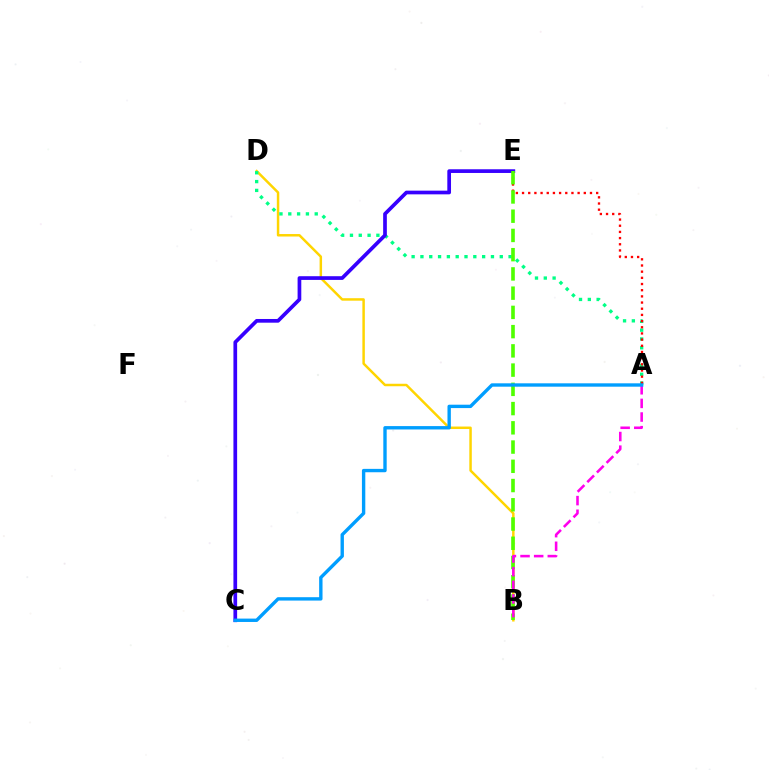{('B', 'D'): [{'color': '#ffd500', 'line_style': 'solid', 'thickness': 1.78}], ('A', 'D'): [{'color': '#00ff86', 'line_style': 'dotted', 'thickness': 2.4}], ('C', 'E'): [{'color': '#3700ff', 'line_style': 'solid', 'thickness': 2.66}], ('A', 'E'): [{'color': '#ff0000', 'line_style': 'dotted', 'thickness': 1.68}], ('B', 'E'): [{'color': '#4fff00', 'line_style': 'dashed', 'thickness': 2.61}], ('A', 'B'): [{'color': '#ff00ed', 'line_style': 'dashed', 'thickness': 1.85}], ('A', 'C'): [{'color': '#009eff', 'line_style': 'solid', 'thickness': 2.43}]}